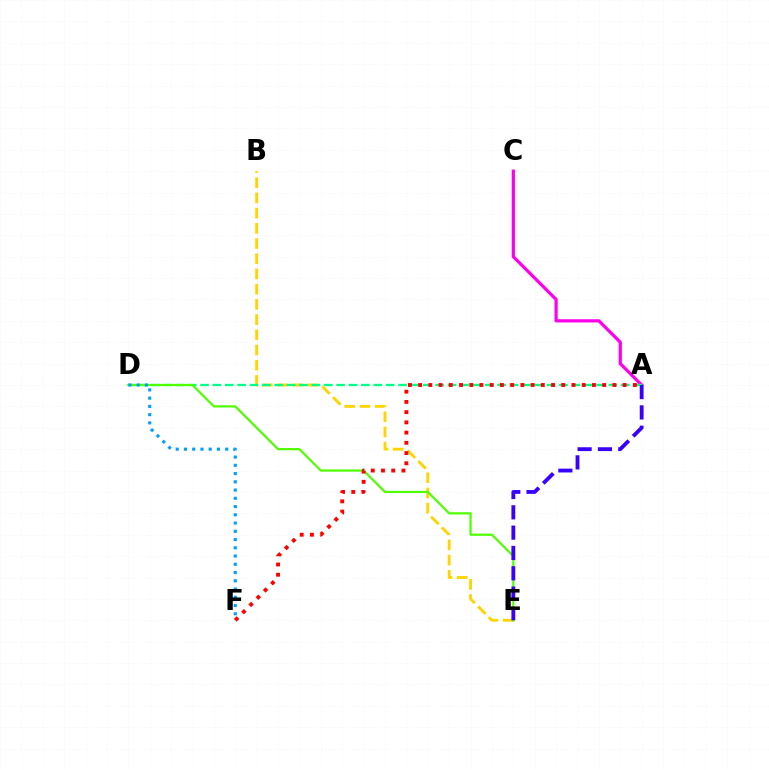{('B', 'E'): [{'color': '#ffd500', 'line_style': 'dashed', 'thickness': 2.07}], ('A', 'C'): [{'color': '#ff00ed', 'line_style': 'solid', 'thickness': 2.31}], ('A', 'D'): [{'color': '#00ff86', 'line_style': 'dashed', 'thickness': 1.68}], ('D', 'E'): [{'color': '#4fff00', 'line_style': 'solid', 'thickness': 1.59}], ('A', 'E'): [{'color': '#3700ff', 'line_style': 'dashed', 'thickness': 2.76}], ('A', 'F'): [{'color': '#ff0000', 'line_style': 'dotted', 'thickness': 2.78}], ('D', 'F'): [{'color': '#009eff', 'line_style': 'dotted', 'thickness': 2.24}]}